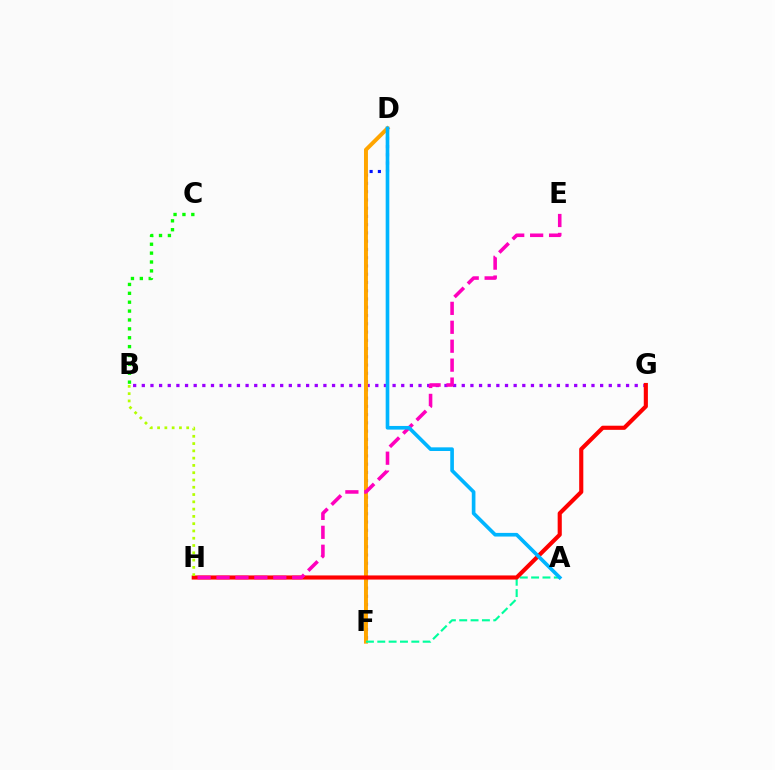{('D', 'F'): [{'color': '#0010ff', 'line_style': 'dotted', 'thickness': 2.24}, {'color': '#ffa500', 'line_style': 'solid', 'thickness': 2.84}], ('B', 'G'): [{'color': '#9b00ff', 'line_style': 'dotted', 'thickness': 2.35}], ('B', 'C'): [{'color': '#08ff00', 'line_style': 'dotted', 'thickness': 2.41}], ('A', 'F'): [{'color': '#00ff9d', 'line_style': 'dashed', 'thickness': 1.54}], ('G', 'H'): [{'color': '#ff0000', 'line_style': 'solid', 'thickness': 2.97}], ('E', 'H'): [{'color': '#ff00bd', 'line_style': 'dashed', 'thickness': 2.57}], ('B', 'H'): [{'color': '#b3ff00', 'line_style': 'dotted', 'thickness': 1.98}], ('A', 'D'): [{'color': '#00b5ff', 'line_style': 'solid', 'thickness': 2.63}]}